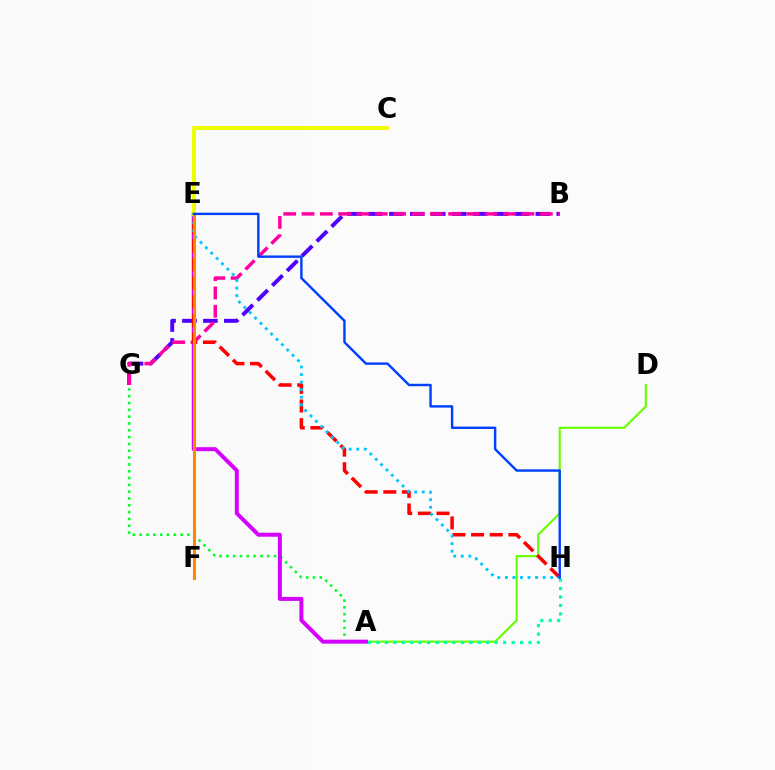{('A', 'D'): [{'color': '#66ff00', 'line_style': 'solid', 'thickness': 1.55}], ('A', 'G'): [{'color': '#00ff27', 'line_style': 'dotted', 'thickness': 1.85}], ('B', 'G'): [{'color': '#4f00ff', 'line_style': 'dashed', 'thickness': 2.84}, {'color': '#ff00a0', 'line_style': 'dashed', 'thickness': 2.49}], ('A', 'E'): [{'color': '#d600ff', 'line_style': 'solid', 'thickness': 2.86}], ('A', 'H'): [{'color': '#00ffaf', 'line_style': 'dotted', 'thickness': 2.3}], ('E', 'H'): [{'color': '#ff0000', 'line_style': 'dashed', 'thickness': 2.53}, {'color': '#00c7ff', 'line_style': 'dotted', 'thickness': 2.05}, {'color': '#003fff', 'line_style': 'solid', 'thickness': 1.74}], ('C', 'E'): [{'color': '#eeff00', 'line_style': 'solid', 'thickness': 2.87}], ('E', 'F'): [{'color': '#ff8800', 'line_style': 'solid', 'thickness': 2.23}]}